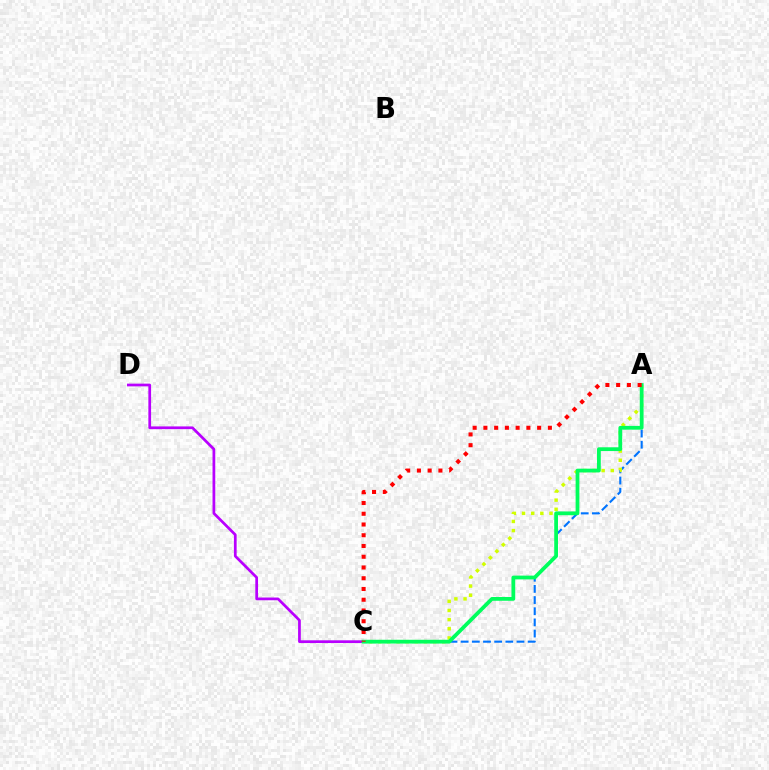{('A', 'C'): [{'color': '#0074ff', 'line_style': 'dashed', 'thickness': 1.52}, {'color': '#d1ff00', 'line_style': 'dotted', 'thickness': 2.49}, {'color': '#00ff5c', 'line_style': 'solid', 'thickness': 2.72}, {'color': '#ff0000', 'line_style': 'dotted', 'thickness': 2.92}], ('C', 'D'): [{'color': '#b900ff', 'line_style': 'solid', 'thickness': 1.96}]}